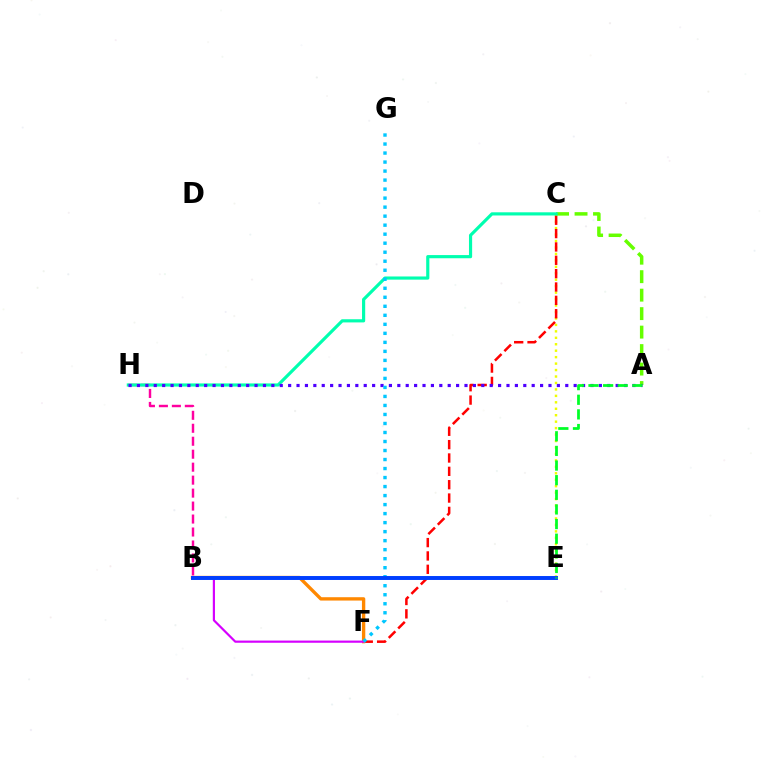{('C', 'E'): [{'color': '#eeff00', 'line_style': 'dotted', 'thickness': 1.75}], ('C', 'F'): [{'color': '#ff0000', 'line_style': 'dashed', 'thickness': 1.81}], ('B', 'F'): [{'color': '#ff8800', 'line_style': 'solid', 'thickness': 2.41}, {'color': '#d600ff', 'line_style': 'solid', 'thickness': 1.57}], ('A', 'C'): [{'color': '#66ff00', 'line_style': 'dashed', 'thickness': 2.51}], ('B', 'H'): [{'color': '#ff00a0', 'line_style': 'dashed', 'thickness': 1.76}], ('C', 'H'): [{'color': '#00ffaf', 'line_style': 'solid', 'thickness': 2.28}], ('A', 'H'): [{'color': '#4f00ff', 'line_style': 'dotted', 'thickness': 2.28}], ('F', 'G'): [{'color': '#00c7ff', 'line_style': 'dotted', 'thickness': 2.45}], ('B', 'E'): [{'color': '#003fff', 'line_style': 'solid', 'thickness': 2.84}], ('A', 'E'): [{'color': '#00ff27', 'line_style': 'dashed', 'thickness': 1.99}]}